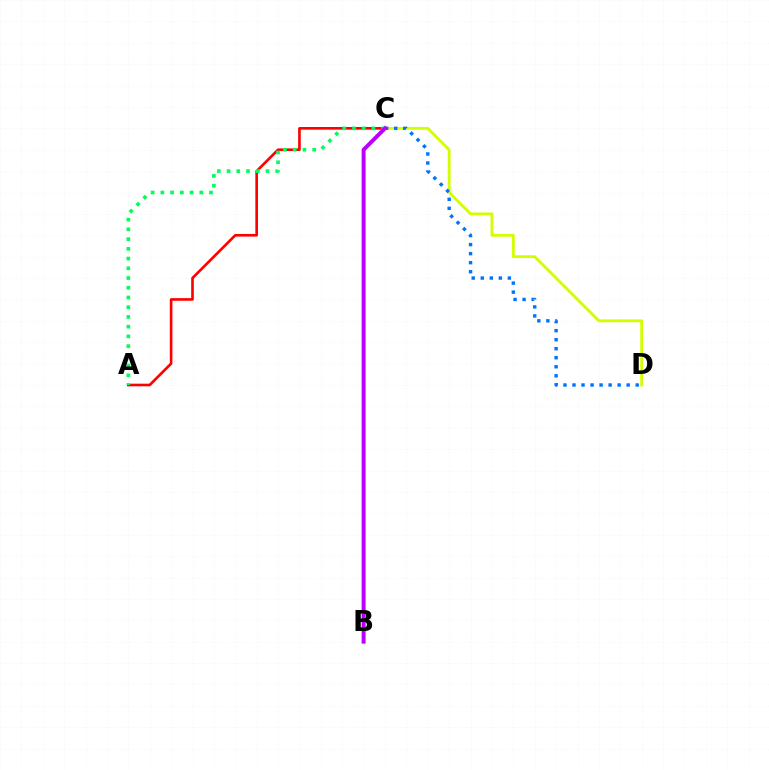{('A', 'C'): [{'color': '#ff0000', 'line_style': 'solid', 'thickness': 1.91}, {'color': '#00ff5c', 'line_style': 'dotted', 'thickness': 2.64}], ('C', 'D'): [{'color': '#d1ff00', 'line_style': 'solid', 'thickness': 2.05}, {'color': '#0074ff', 'line_style': 'dotted', 'thickness': 2.45}], ('B', 'C'): [{'color': '#b900ff', 'line_style': 'solid', 'thickness': 2.85}]}